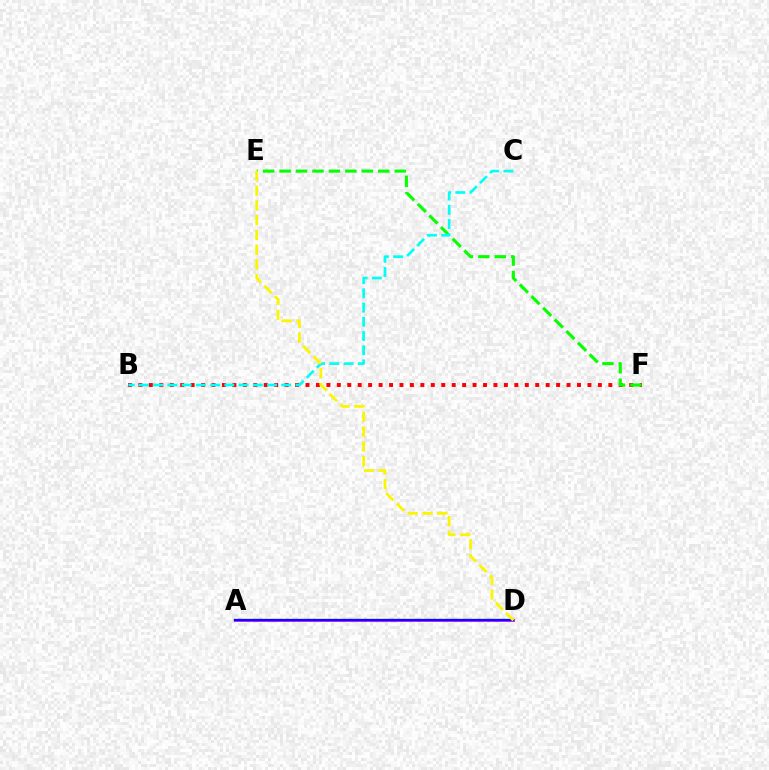{('B', 'F'): [{'color': '#ff0000', 'line_style': 'dotted', 'thickness': 2.84}], ('A', 'D'): [{'color': '#ee00ff', 'line_style': 'solid', 'thickness': 1.98}, {'color': '#0010ff', 'line_style': 'solid', 'thickness': 1.69}], ('E', 'F'): [{'color': '#08ff00', 'line_style': 'dashed', 'thickness': 2.23}], ('B', 'C'): [{'color': '#00fff6', 'line_style': 'dashed', 'thickness': 1.93}], ('D', 'E'): [{'color': '#fcf500', 'line_style': 'dashed', 'thickness': 2.01}]}